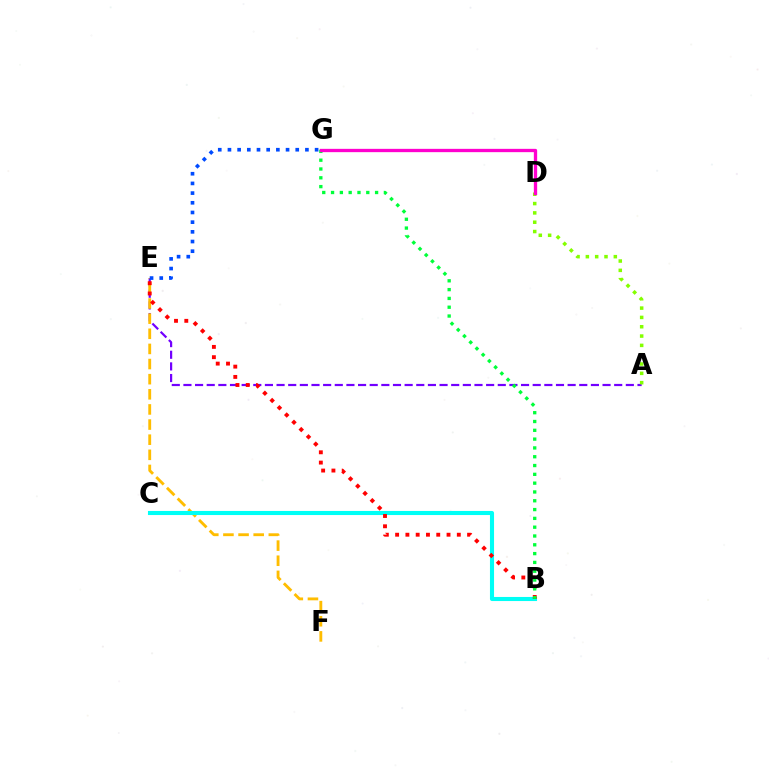{('A', 'E'): [{'color': '#7200ff', 'line_style': 'dashed', 'thickness': 1.58}], ('E', 'F'): [{'color': '#ffbd00', 'line_style': 'dashed', 'thickness': 2.06}], ('A', 'D'): [{'color': '#84ff00', 'line_style': 'dotted', 'thickness': 2.53}], ('B', 'C'): [{'color': '#00fff6', 'line_style': 'solid', 'thickness': 2.94}], ('B', 'E'): [{'color': '#ff0000', 'line_style': 'dotted', 'thickness': 2.79}], ('B', 'G'): [{'color': '#00ff39', 'line_style': 'dotted', 'thickness': 2.39}], ('D', 'G'): [{'color': '#ff00cf', 'line_style': 'solid', 'thickness': 2.39}], ('E', 'G'): [{'color': '#004bff', 'line_style': 'dotted', 'thickness': 2.63}]}